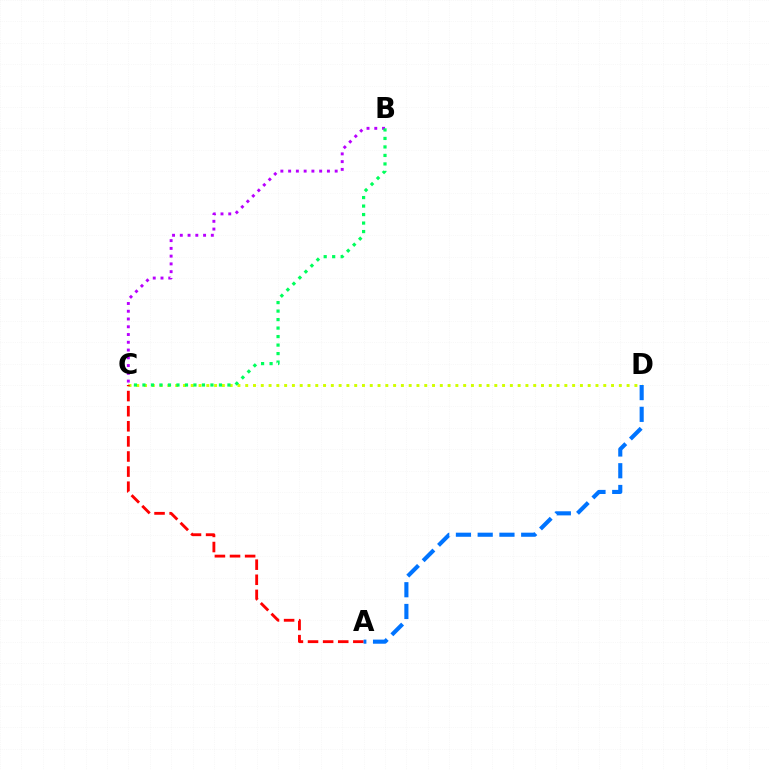{('C', 'D'): [{'color': '#d1ff00', 'line_style': 'dotted', 'thickness': 2.11}], ('B', 'C'): [{'color': '#b900ff', 'line_style': 'dotted', 'thickness': 2.11}, {'color': '#00ff5c', 'line_style': 'dotted', 'thickness': 2.31}], ('A', 'C'): [{'color': '#ff0000', 'line_style': 'dashed', 'thickness': 2.05}], ('A', 'D'): [{'color': '#0074ff', 'line_style': 'dashed', 'thickness': 2.95}]}